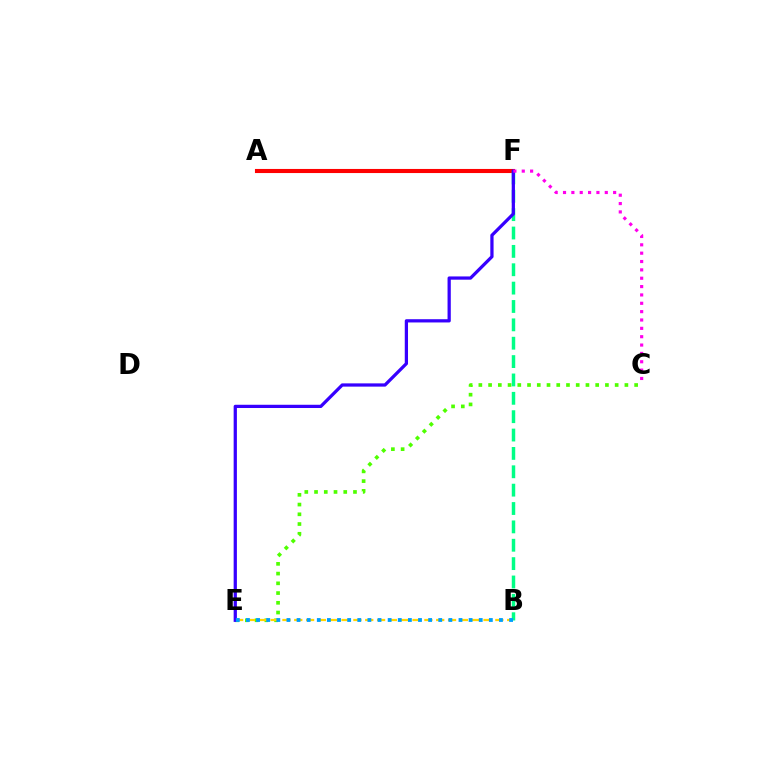{('A', 'F'): [{'color': '#ff0000', 'line_style': 'solid', 'thickness': 2.95}], ('C', 'E'): [{'color': '#4fff00', 'line_style': 'dotted', 'thickness': 2.65}], ('B', 'F'): [{'color': '#00ff86', 'line_style': 'dashed', 'thickness': 2.5}], ('B', 'E'): [{'color': '#ffd500', 'line_style': 'dashed', 'thickness': 1.61}, {'color': '#009eff', 'line_style': 'dotted', 'thickness': 2.75}], ('E', 'F'): [{'color': '#3700ff', 'line_style': 'solid', 'thickness': 2.34}], ('C', 'F'): [{'color': '#ff00ed', 'line_style': 'dotted', 'thickness': 2.27}]}